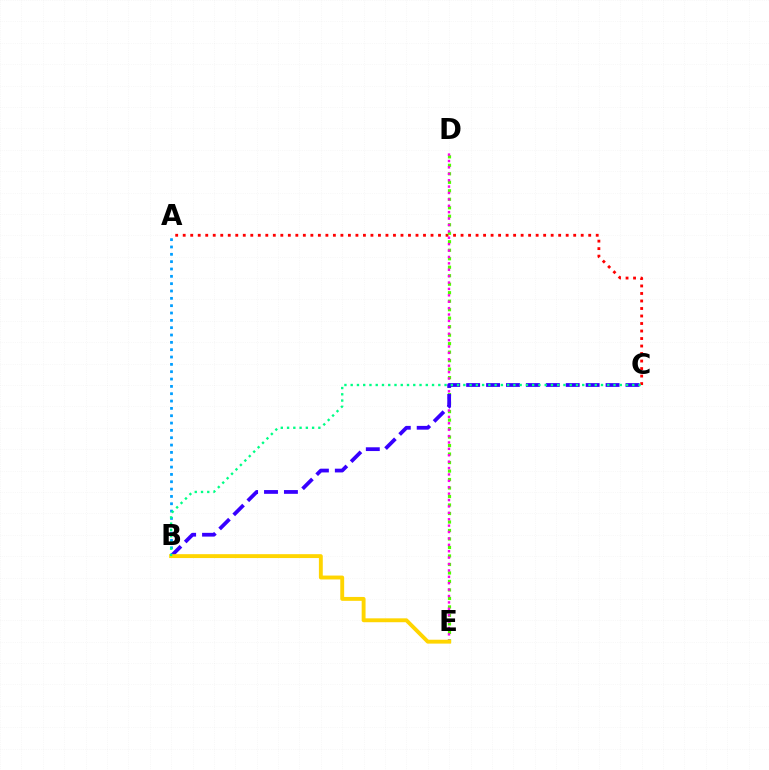{('A', 'C'): [{'color': '#ff0000', 'line_style': 'dotted', 'thickness': 2.04}], ('D', 'E'): [{'color': '#4fff00', 'line_style': 'dotted', 'thickness': 2.31}, {'color': '#ff00ed', 'line_style': 'dotted', 'thickness': 1.74}], ('B', 'C'): [{'color': '#3700ff', 'line_style': 'dashed', 'thickness': 2.71}, {'color': '#00ff86', 'line_style': 'dotted', 'thickness': 1.7}], ('A', 'B'): [{'color': '#009eff', 'line_style': 'dotted', 'thickness': 1.99}], ('B', 'E'): [{'color': '#ffd500', 'line_style': 'solid', 'thickness': 2.8}]}